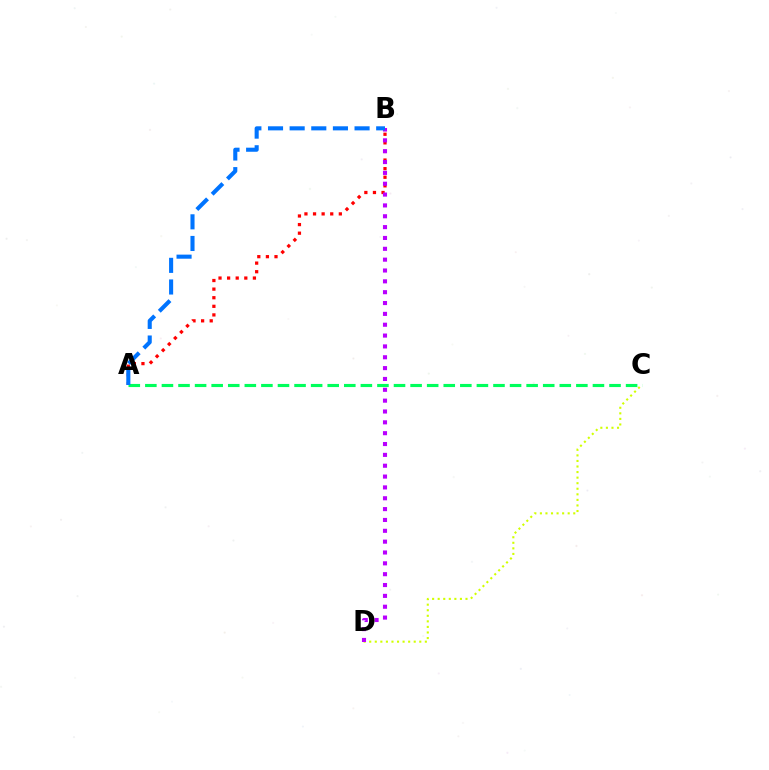{('C', 'D'): [{'color': '#d1ff00', 'line_style': 'dotted', 'thickness': 1.51}], ('A', 'B'): [{'color': '#ff0000', 'line_style': 'dotted', 'thickness': 2.34}, {'color': '#0074ff', 'line_style': 'dashed', 'thickness': 2.94}], ('B', 'D'): [{'color': '#b900ff', 'line_style': 'dotted', 'thickness': 2.95}], ('A', 'C'): [{'color': '#00ff5c', 'line_style': 'dashed', 'thickness': 2.25}]}